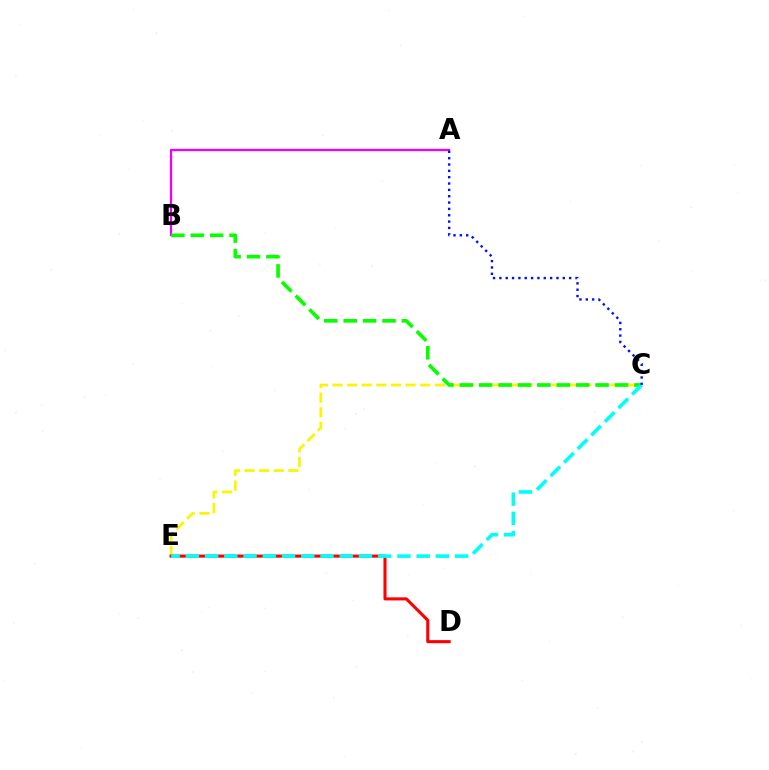{('C', 'E'): [{'color': '#fcf500', 'line_style': 'dashed', 'thickness': 1.99}, {'color': '#00fff6', 'line_style': 'dashed', 'thickness': 2.61}], ('A', 'B'): [{'color': '#ee00ff', 'line_style': 'solid', 'thickness': 1.65}], ('D', 'E'): [{'color': '#ff0000', 'line_style': 'solid', 'thickness': 2.22}], ('B', 'C'): [{'color': '#08ff00', 'line_style': 'dashed', 'thickness': 2.64}], ('A', 'C'): [{'color': '#0010ff', 'line_style': 'dotted', 'thickness': 1.72}]}